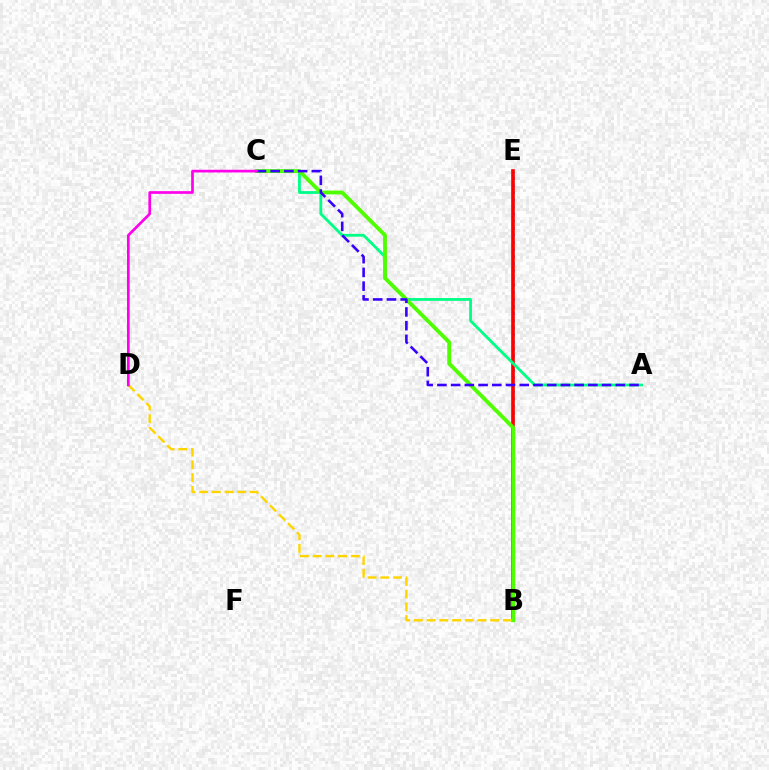{('B', 'E'): [{'color': '#009eff', 'line_style': 'dotted', 'thickness': 1.93}, {'color': '#ff0000', 'line_style': 'solid', 'thickness': 2.63}], ('A', 'C'): [{'color': '#00ff86', 'line_style': 'solid', 'thickness': 2.02}, {'color': '#3700ff', 'line_style': 'dashed', 'thickness': 1.86}], ('B', 'C'): [{'color': '#4fff00', 'line_style': 'solid', 'thickness': 2.76}], ('B', 'D'): [{'color': '#ffd500', 'line_style': 'dashed', 'thickness': 1.73}], ('C', 'D'): [{'color': '#ff00ed', 'line_style': 'solid', 'thickness': 1.94}]}